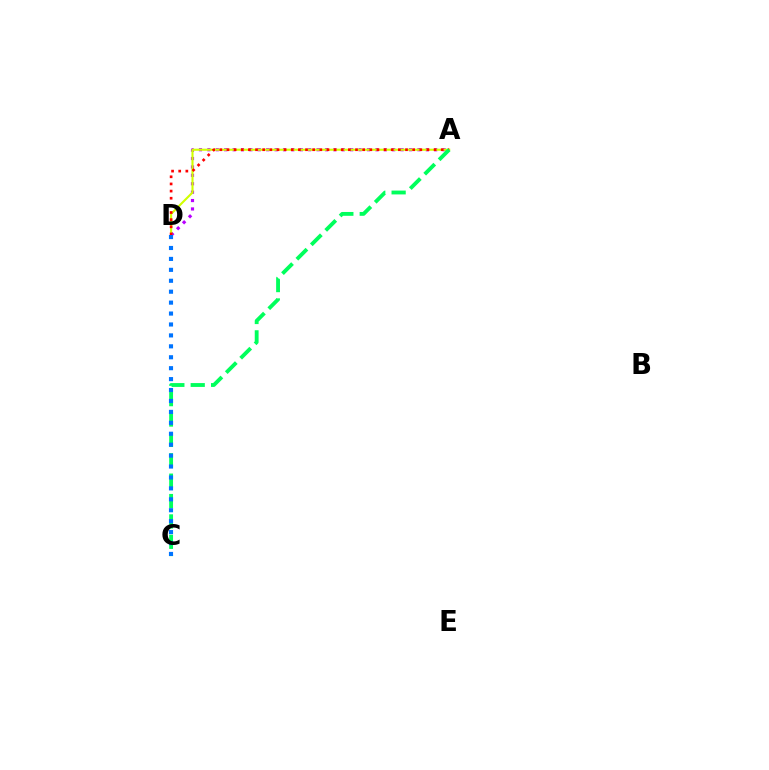{('A', 'D'): [{'color': '#b900ff', 'line_style': 'dotted', 'thickness': 2.28}, {'color': '#d1ff00', 'line_style': 'solid', 'thickness': 1.52}, {'color': '#ff0000', 'line_style': 'dotted', 'thickness': 1.94}], ('A', 'C'): [{'color': '#00ff5c', 'line_style': 'dashed', 'thickness': 2.77}], ('C', 'D'): [{'color': '#0074ff', 'line_style': 'dotted', 'thickness': 2.97}]}